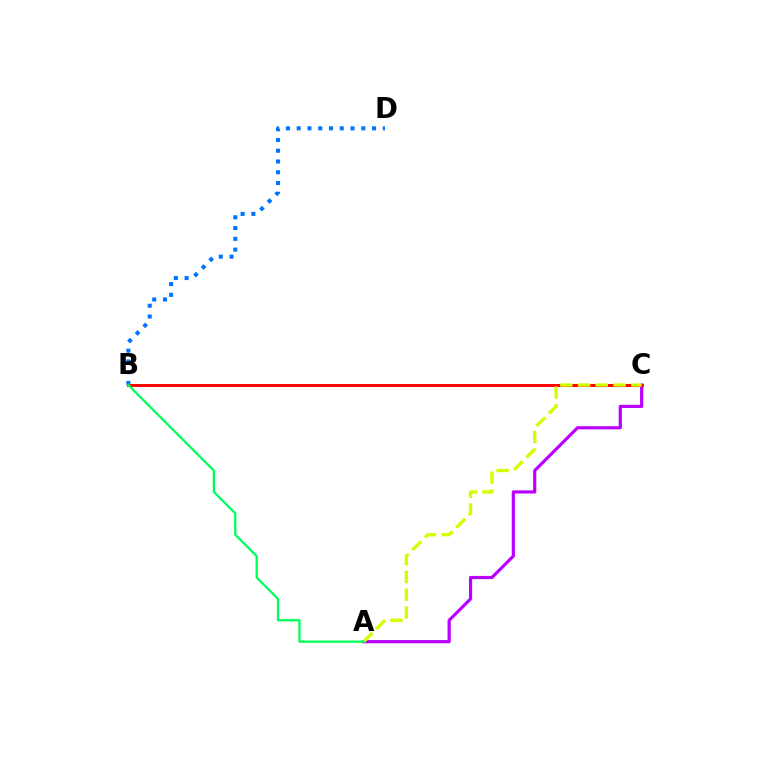{('B', 'D'): [{'color': '#0074ff', 'line_style': 'dotted', 'thickness': 2.92}], ('A', 'C'): [{'color': '#b900ff', 'line_style': 'solid', 'thickness': 2.3}, {'color': '#d1ff00', 'line_style': 'dashed', 'thickness': 2.41}], ('B', 'C'): [{'color': '#ff0000', 'line_style': 'solid', 'thickness': 2.12}], ('A', 'B'): [{'color': '#00ff5c', 'line_style': 'solid', 'thickness': 1.66}]}